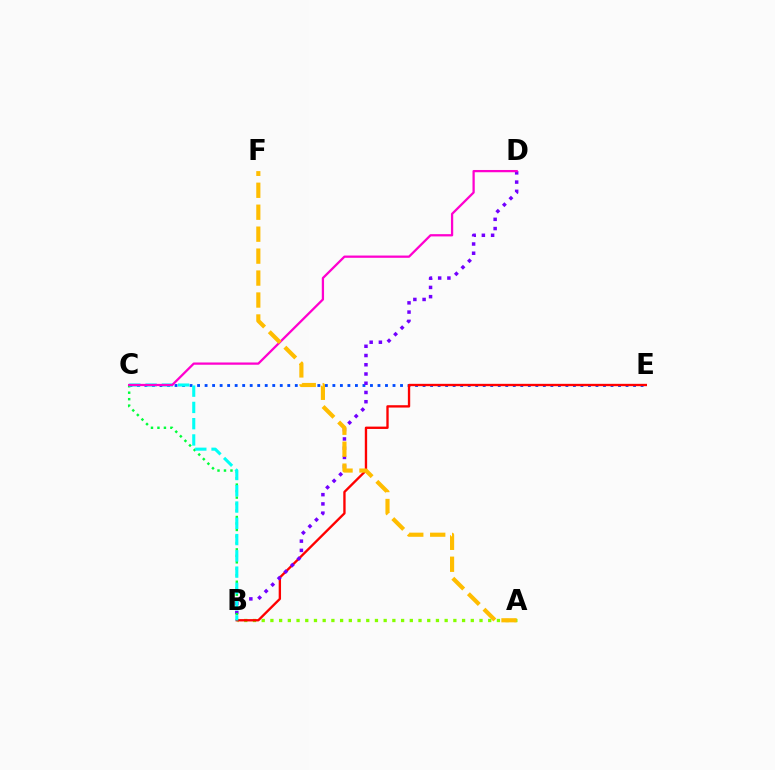{('C', 'E'): [{'color': '#004bff', 'line_style': 'dotted', 'thickness': 2.04}], ('A', 'B'): [{'color': '#84ff00', 'line_style': 'dotted', 'thickness': 2.37}], ('B', 'E'): [{'color': '#ff0000', 'line_style': 'solid', 'thickness': 1.69}], ('B', 'D'): [{'color': '#7200ff', 'line_style': 'dotted', 'thickness': 2.51}], ('B', 'C'): [{'color': '#00ff39', 'line_style': 'dotted', 'thickness': 1.76}, {'color': '#00fff6', 'line_style': 'dashed', 'thickness': 2.21}], ('C', 'D'): [{'color': '#ff00cf', 'line_style': 'solid', 'thickness': 1.63}], ('A', 'F'): [{'color': '#ffbd00', 'line_style': 'dashed', 'thickness': 2.98}]}